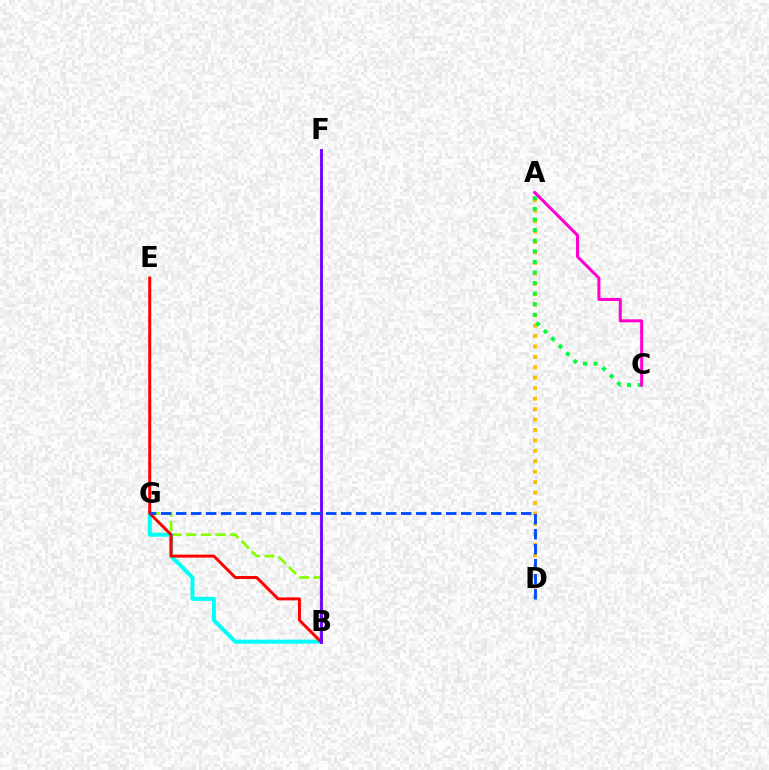{('B', 'G'): [{'color': '#84ff00', 'line_style': 'dashed', 'thickness': 1.97}, {'color': '#00fff6', 'line_style': 'solid', 'thickness': 2.87}], ('A', 'D'): [{'color': '#ffbd00', 'line_style': 'dotted', 'thickness': 2.84}], ('B', 'E'): [{'color': '#ff0000', 'line_style': 'solid', 'thickness': 2.14}], ('B', 'F'): [{'color': '#7200ff', 'line_style': 'solid', 'thickness': 2.07}], ('D', 'G'): [{'color': '#004bff', 'line_style': 'dashed', 'thickness': 2.04}], ('A', 'C'): [{'color': '#00ff39', 'line_style': 'dotted', 'thickness': 2.88}, {'color': '#ff00cf', 'line_style': 'solid', 'thickness': 2.18}]}